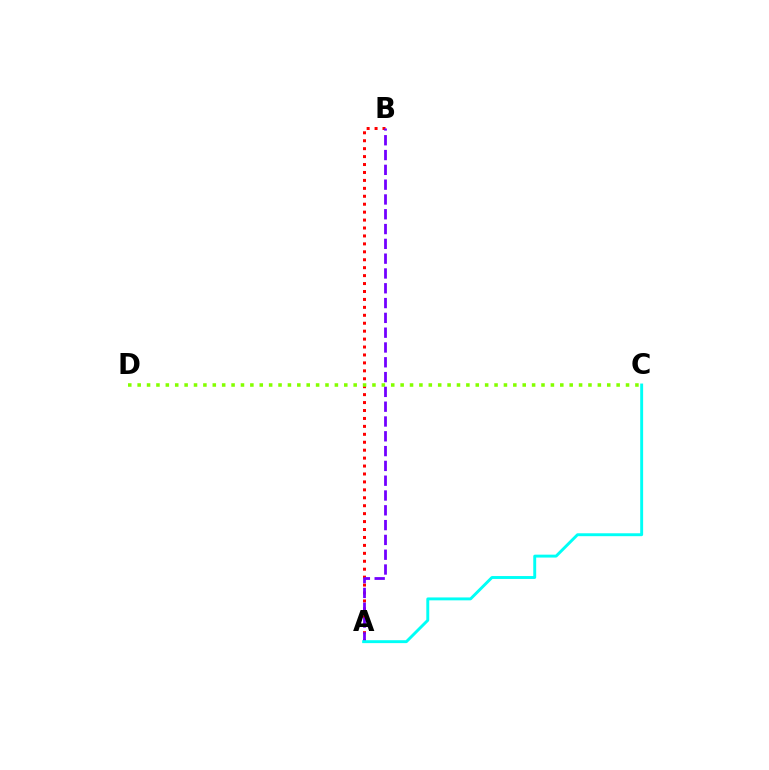{('A', 'B'): [{'color': '#ff0000', 'line_style': 'dotted', 'thickness': 2.16}, {'color': '#7200ff', 'line_style': 'dashed', 'thickness': 2.01}], ('C', 'D'): [{'color': '#84ff00', 'line_style': 'dotted', 'thickness': 2.55}], ('A', 'C'): [{'color': '#00fff6', 'line_style': 'solid', 'thickness': 2.1}]}